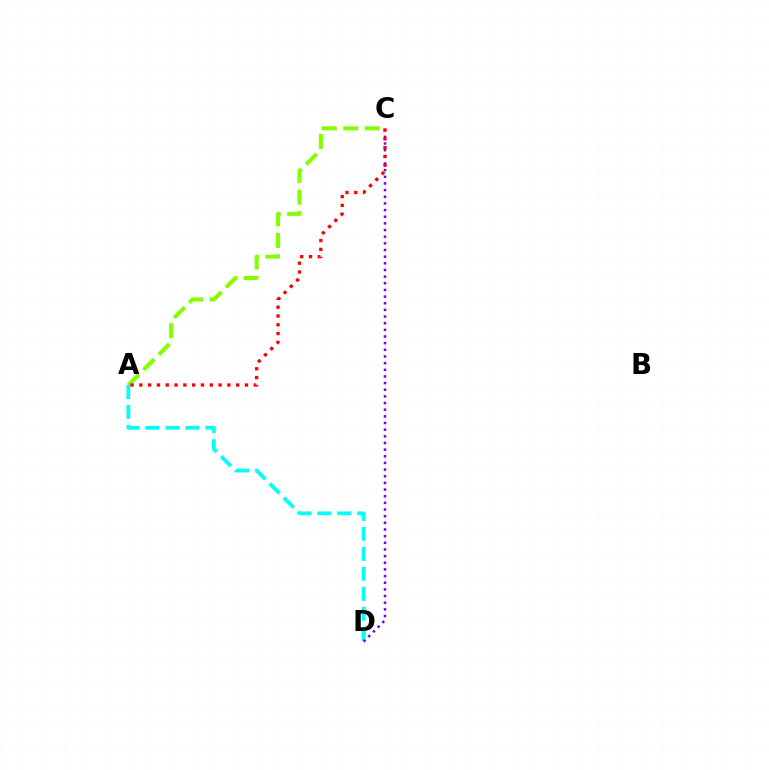{('A', 'C'): [{'color': '#84ff00', 'line_style': 'dashed', 'thickness': 2.92}, {'color': '#ff0000', 'line_style': 'dotted', 'thickness': 2.39}], ('A', 'D'): [{'color': '#00fff6', 'line_style': 'dashed', 'thickness': 2.71}], ('C', 'D'): [{'color': '#7200ff', 'line_style': 'dotted', 'thickness': 1.81}]}